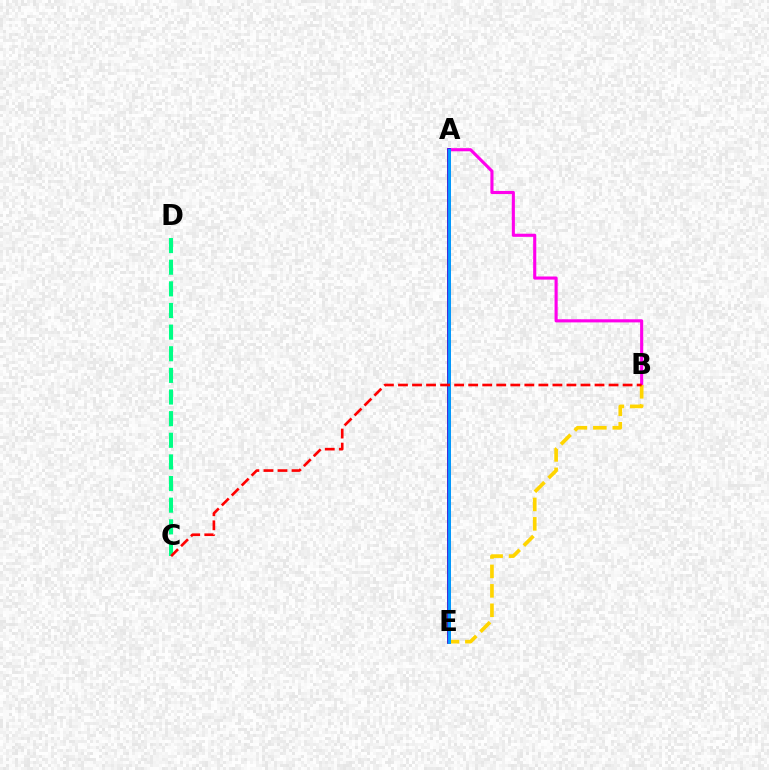{('A', 'E'): [{'color': '#4fff00', 'line_style': 'solid', 'thickness': 2.58}, {'color': '#3700ff', 'line_style': 'solid', 'thickness': 2.61}, {'color': '#009eff', 'line_style': 'solid', 'thickness': 2.08}], ('A', 'B'): [{'color': '#ff00ed', 'line_style': 'solid', 'thickness': 2.25}], ('C', 'D'): [{'color': '#00ff86', 'line_style': 'dashed', 'thickness': 2.94}], ('B', 'E'): [{'color': '#ffd500', 'line_style': 'dashed', 'thickness': 2.64}], ('B', 'C'): [{'color': '#ff0000', 'line_style': 'dashed', 'thickness': 1.91}]}